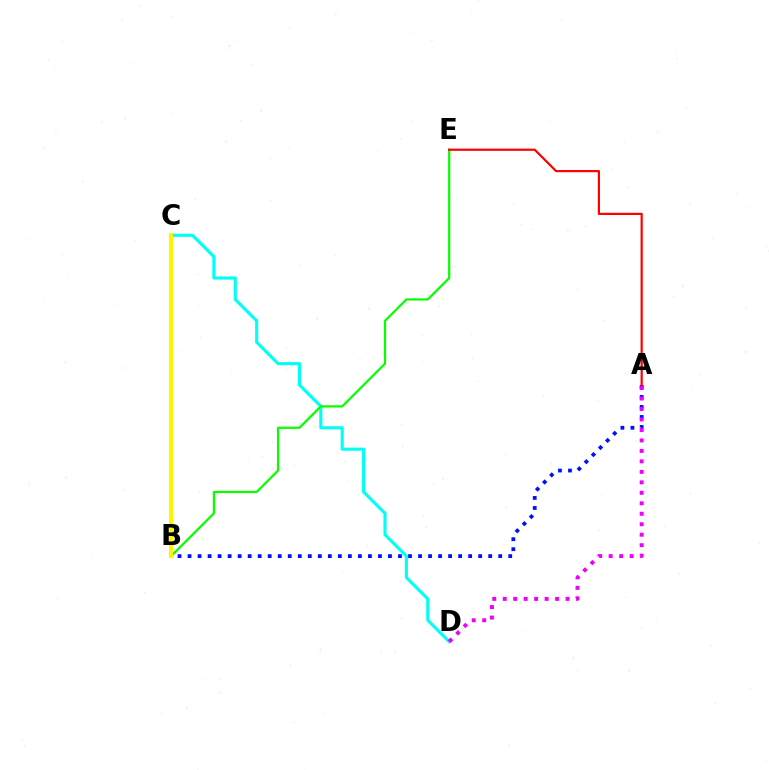{('A', 'B'): [{'color': '#0010ff', 'line_style': 'dotted', 'thickness': 2.72}], ('C', 'D'): [{'color': '#00fff6', 'line_style': 'solid', 'thickness': 2.23}], ('A', 'D'): [{'color': '#ee00ff', 'line_style': 'dotted', 'thickness': 2.85}], ('B', 'E'): [{'color': '#08ff00', 'line_style': 'solid', 'thickness': 1.6}], ('A', 'E'): [{'color': '#ff0000', 'line_style': 'solid', 'thickness': 1.58}], ('B', 'C'): [{'color': '#fcf500', 'line_style': 'solid', 'thickness': 2.91}]}